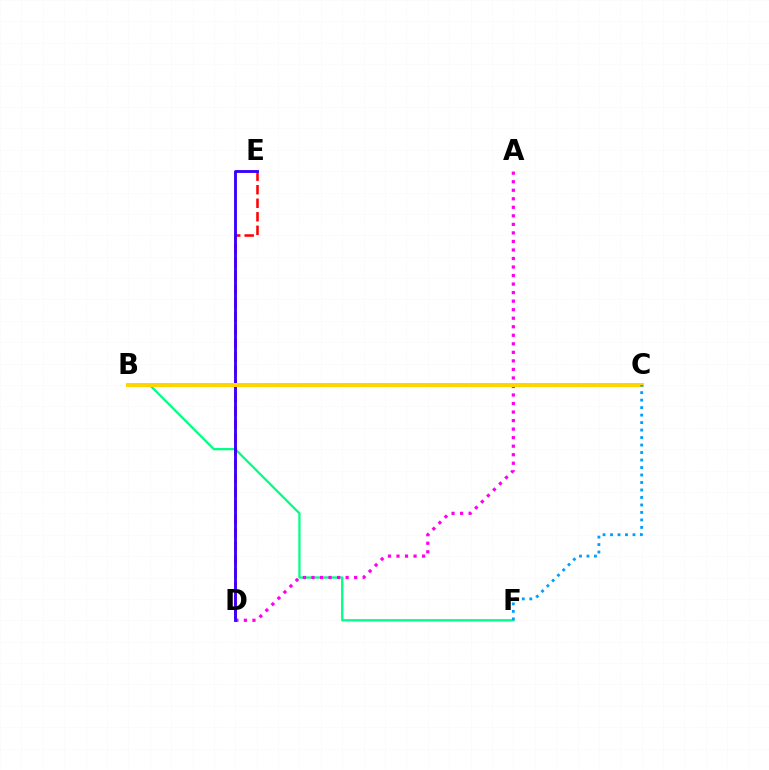{('B', 'F'): [{'color': '#00ff86', 'line_style': 'solid', 'thickness': 1.64}], ('B', 'C'): [{'color': '#4fff00', 'line_style': 'dotted', 'thickness': 1.55}, {'color': '#ffd500', 'line_style': 'solid', 'thickness': 2.87}], ('D', 'E'): [{'color': '#ff0000', 'line_style': 'dashed', 'thickness': 1.84}, {'color': '#3700ff', 'line_style': 'solid', 'thickness': 2.06}], ('A', 'D'): [{'color': '#ff00ed', 'line_style': 'dotted', 'thickness': 2.32}], ('C', 'F'): [{'color': '#009eff', 'line_style': 'dotted', 'thickness': 2.03}]}